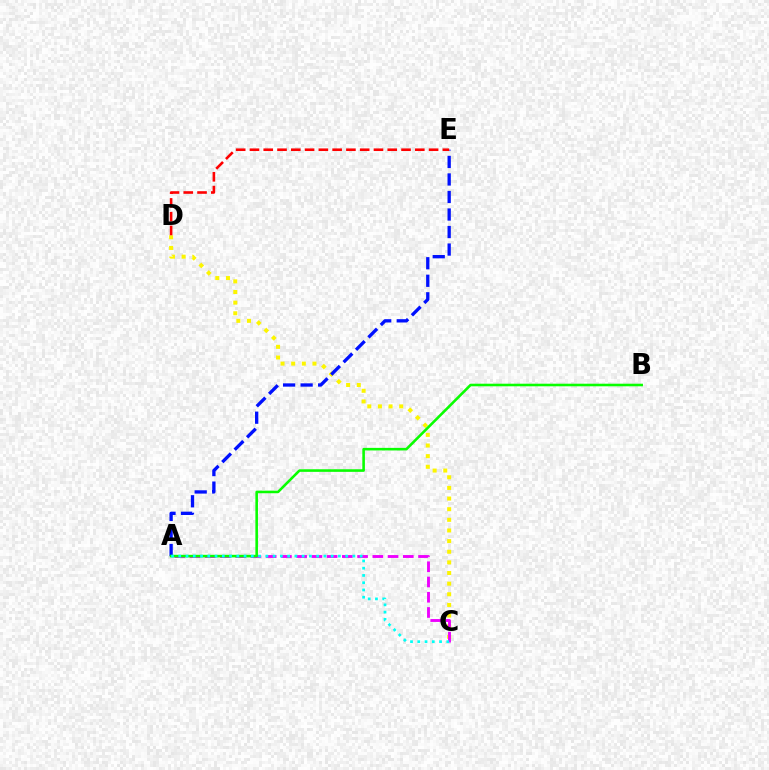{('C', 'D'): [{'color': '#fcf500', 'line_style': 'dotted', 'thickness': 2.89}], ('A', 'E'): [{'color': '#0010ff', 'line_style': 'dashed', 'thickness': 2.38}], ('A', 'C'): [{'color': '#ee00ff', 'line_style': 'dashed', 'thickness': 2.07}, {'color': '#00fff6', 'line_style': 'dotted', 'thickness': 1.97}], ('A', 'B'): [{'color': '#08ff00', 'line_style': 'solid', 'thickness': 1.86}], ('D', 'E'): [{'color': '#ff0000', 'line_style': 'dashed', 'thickness': 1.87}]}